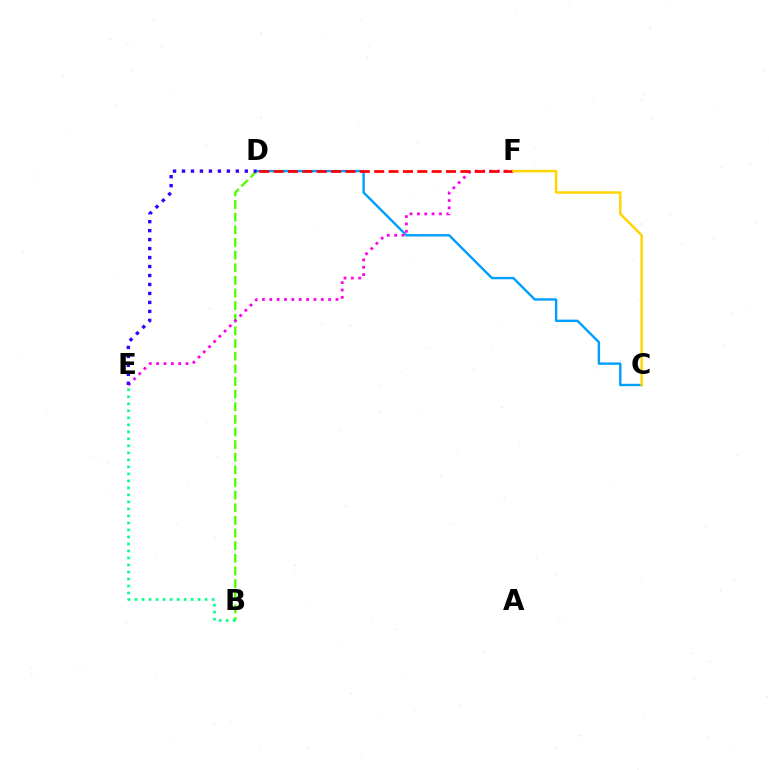{('C', 'D'): [{'color': '#009eff', 'line_style': 'solid', 'thickness': 1.72}], ('B', 'D'): [{'color': '#4fff00', 'line_style': 'dashed', 'thickness': 1.72}], ('E', 'F'): [{'color': '#ff00ed', 'line_style': 'dotted', 'thickness': 2.0}], ('D', 'F'): [{'color': '#ff0000', 'line_style': 'dashed', 'thickness': 1.95}], ('C', 'F'): [{'color': '#ffd500', 'line_style': 'solid', 'thickness': 1.79}], ('D', 'E'): [{'color': '#3700ff', 'line_style': 'dotted', 'thickness': 2.44}], ('B', 'E'): [{'color': '#00ff86', 'line_style': 'dotted', 'thickness': 1.9}]}